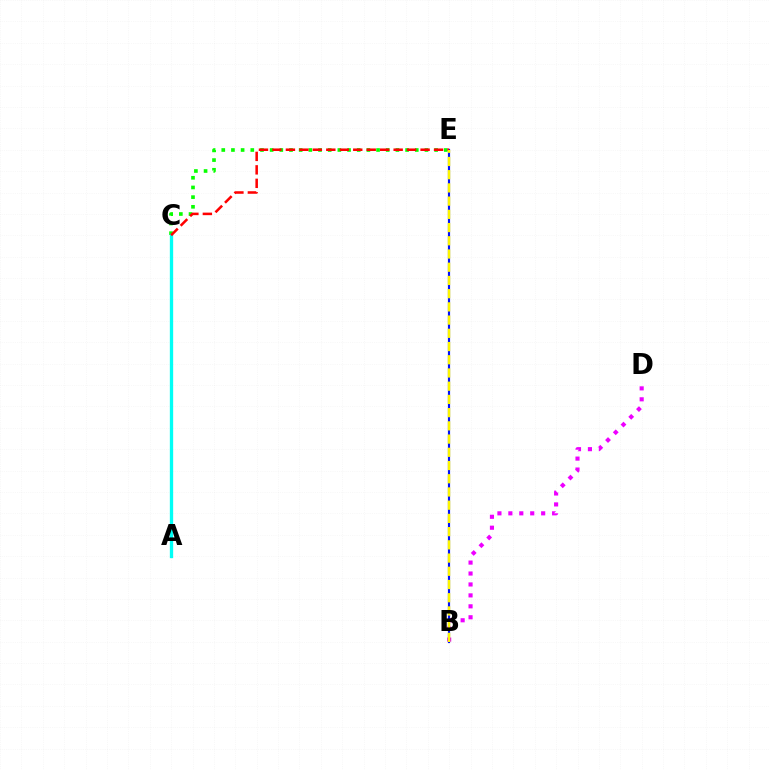{('B', 'D'): [{'color': '#ee00ff', 'line_style': 'dotted', 'thickness': 2.97}], ('B', 'E'): [{'color': '#0010ff', 'line_style': 'solid', 'thickness': 1.57}, {'color': '#fcf500', 'line_style': 'dashed', 'thickness': 1.8}], ('C', 'E'): [{'color': '#08ff00', 'line_style': 'dotted', 'thickness': 2.63}, {'color': '#ff0000', 'line_style': 'dashed', 'thickness': 1.83}], ('A', 'C'): [{'color': '#00fff6', 'line_style': 'solid', 'thickness': 2.39}]}